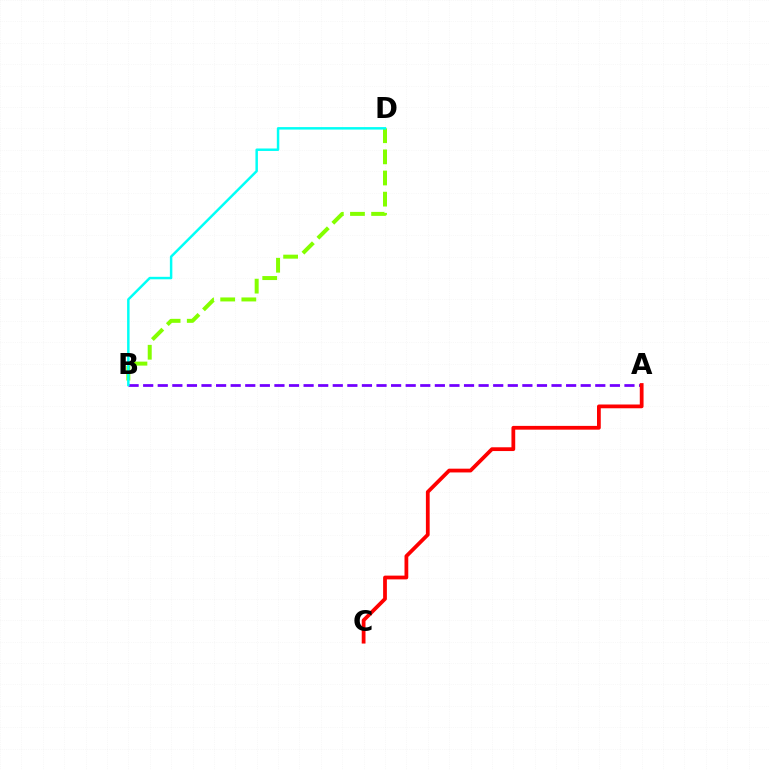{('B', 'D'): [{'color': '#84ff00', 'line_style': 'dashed', 'thickness': 2.87}, {'color': '#00fff6', 'line_style': 'solid', 'thickness': 1.78}], ('A', 'B'): [{'color': '#7200ff', 'line_style': 'dashed', 'thickness': 1.98}], ('A', 'C'): [{'color': '#ff0000', 'line_style': 'solid', 'thickness': 2.71}]}